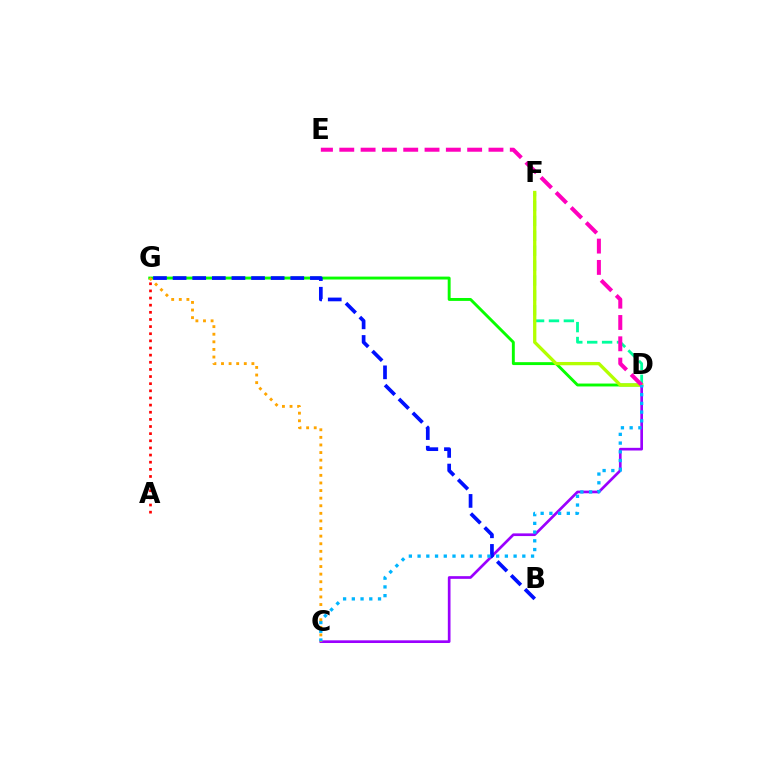{('A', 'G'): [{'color': '#ff0000', 'line_style': 'dotted', 'thickness': 1.94}], ('C', 'D'): [{'color': '#9b00ff', 'line_style': 'solid', 'thickness': 1.93}, {'color': '#00b5ff', 'line_style': 'dotted', 'thickness': 2.37}], ('D', 'G'): [{'color': '#08ff00', 'line_style': 'solid', 'thickness': 2.09}], ('D', 'F'): [{'color': '#00ff9d', 'line_style': 'dashed', 'thickness': 2.02}, {'color': '#b3ff00', 'line_style': 'solid', 'thickness': 2.38}], ('D', 'E'): [{'color': '#ff00bd', 'line_style': 'dashed', 'thickness': 2.9}], ('B', 'G'): [{'color': '#0010ff', 'line_style': 'dashed', 'thickness': 2.66}], ('C', 'G'): [{'color': '#ffa500', 'line_style': 'dotted', 'thickness': 2.06}]}